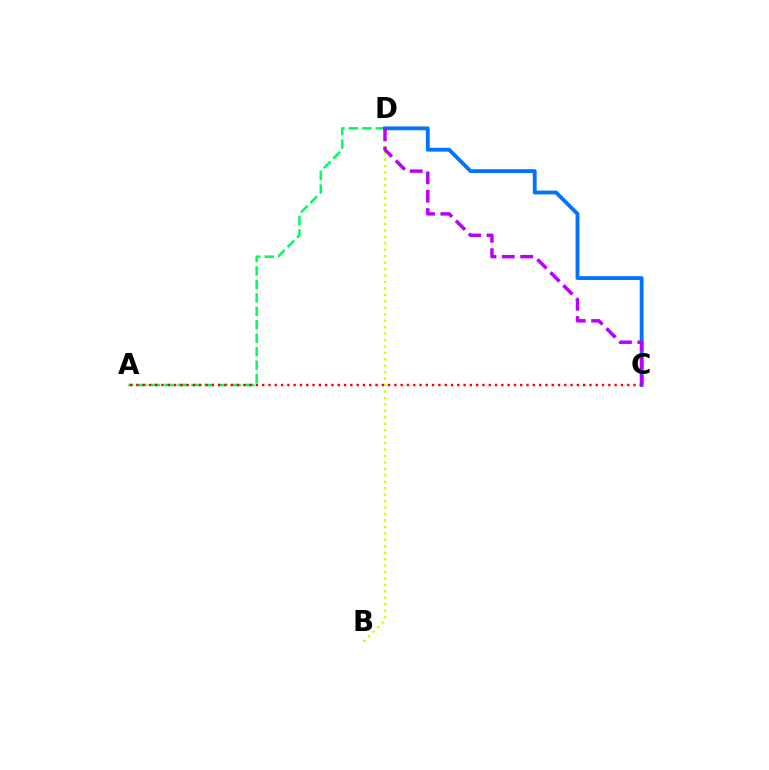{('A', 'D'): [{'color': '#00ff5c', 'line_style': 'dashed', 'thickness': 1.83}], ('C', 'D'): [{'color': '#0074ff', 'line_style': 'solid', 'thickness': 2.76}, {'color': '#b900ff', 'line_style': 'dashed', 'thickness': 2.49}], ('B', 'D'): [{'color': '#d1ff00', 'line_style': 'dotted', 'thickness': 1.75}], ('A', 'C'): [{'color': '#ff0000', 'line_style': 'dotted', 'thickness': 1.71}]}